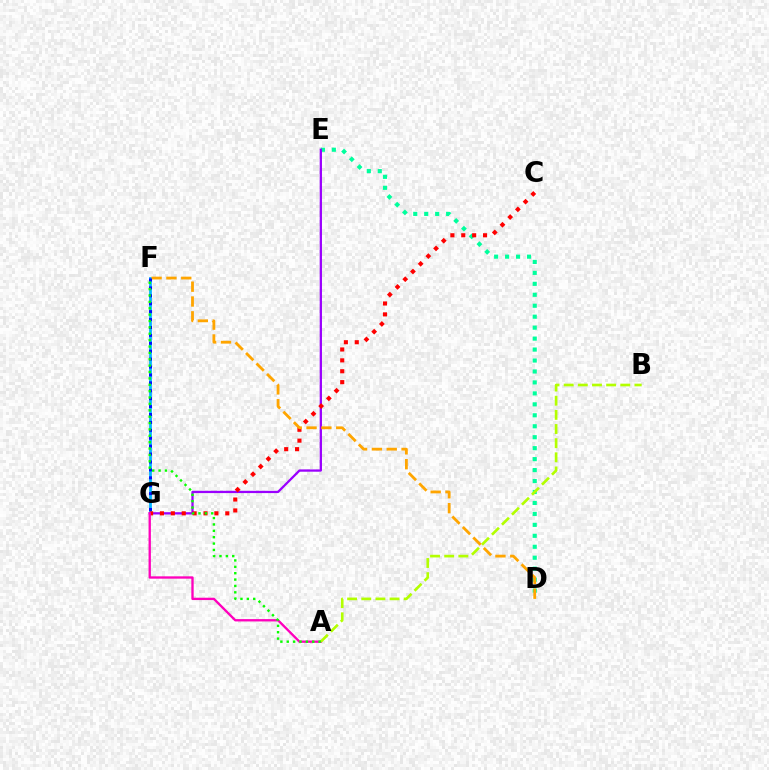{('D', 'E'): [{'color': '#00ff9d', 'line_style': 'dotted', 'thickness': 2.98}], ('F', 'G'): [{'color': '#00b5ff', 'line_style': 'solid', 'thickness': 2.0}, {'color': '#0010ff', 'line_style': 'dotted', 'thickness': 2.15}], ('E', 'G'): [{'color': '#9b00ff', 'line_style': 'solid', 'thickness': 1.64}], ('C', 'G'): [{'color': '#ff0000', 'line_style': 'dotted', 'thickness': 2.96}], ('A', 'G'): [{'color': '#ff00bd', 'line_style': 'solid', 'thickness': 1.68}], ('A', 'B'): [{'color': '#b3ff00', 'line_style': 'dashed', 'thickness': 1.92}], ('D', 'F'): [{'color': '#ffa500', 'line_style': 'dashed', 'thickness': 2.02}], ('A', 'F'): [{'color': '#08ff00', 'line_style': 'dotted', 'thickness': 1.73}]}